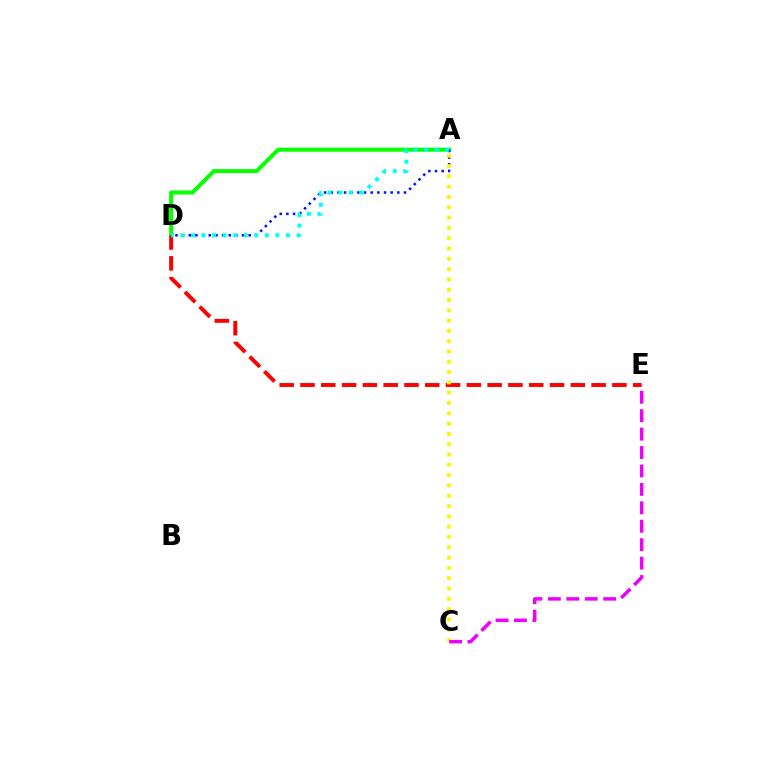{('A', 'D'): [{'color': '#08ff00', 'line_style': 'solid', 'thickness': 2.88}, {'color': '#0010ff', 'line_style': 'dotted', 'thickness': 1.81}, {'color': '#00fff6', 'line_style': 'dotted', 'thickness': 2.87}], ('D', 'E'): [{'color': '#ff0000', 'line_style': 'dashed', 'thickness': 2.82}], ('A', 'C'): [{'color': '#fcf500', 'line_style': 'dotted', 'thickness': 2.8}], ('C', 'E'): [{'color': '#ee00ff', 'line_style': 'dashed', 'thickness': 2.5}]}